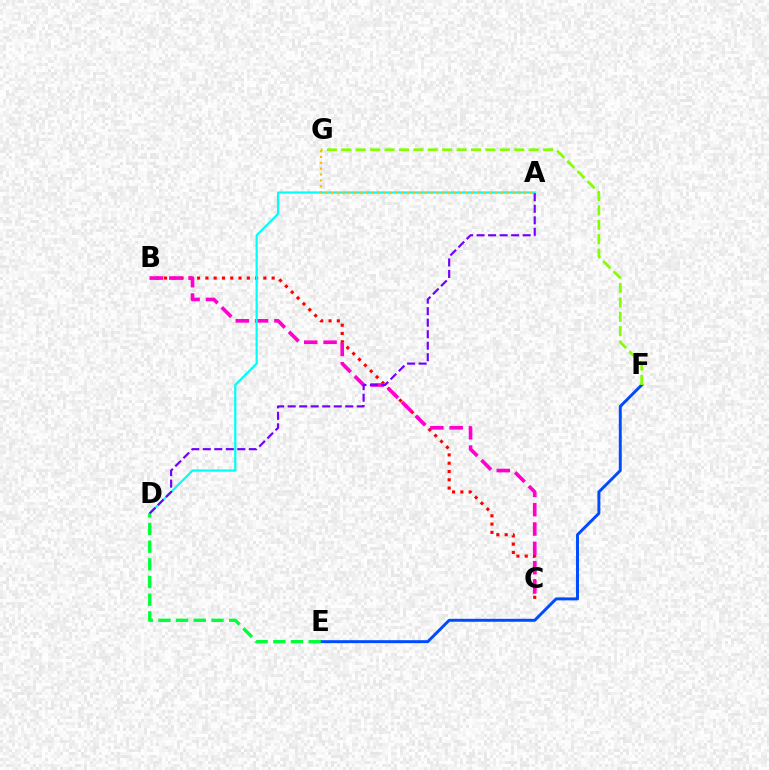{('E', 'F'): [{'color': '#004bff', 'line_style': 'solid', 'thickness': 2.13}], ('B', 'C'): [{'color': '#ff0000', 'line_style': 'dotted', 'thickness': 2.25}, {'color': '#ff00cf', 'line_style': 'dashed', 'thickness': 2.63}], ('A', 'D'): [{'color': '#00fff6', 'line_style': 'solid', 'thickness': 1.6}, {'color': '#7200ff', 'line_style': 'dashed', 'thickness': 1.56}], ('D', 'E'): [{'color': '#00ff39', 'line_style': 'dashed', 'thickness': 2.4}], ('F', 'G'): [{'color': '#84ff00', 'line_style': 'dashed', 'thickness': 1.96}], ('A', 'G'): [{'color': '#ffbd00', 'line_style': 'dotted', 'thickness': 1.59}]}